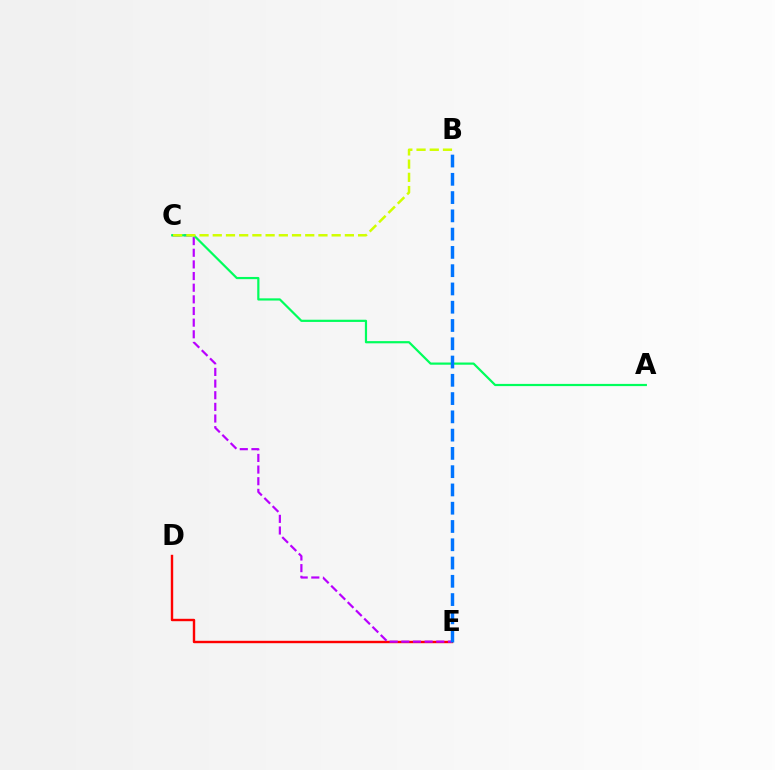{('D', 'E'): [{'color': '#ff0000', 'line_style': 'solid', 'thickness': 1.73}], ('C', 'E'): [{'color': '#b900ff', 'line_style': 'dashed', 'thickness': 1.58}], ('A', 'C'): [{'color': '#00ff5c', 'line_style': 'solid', 'thickness': 1.59}], ('B', 'C'): [{'color': '#d1ff00', 'line_style': 'dashed', 'thickness': 1.79}], ('B', 'E'): [{'color': '#0074ff', 'line_style': 'dashed', 'thickness': 2.48}]}